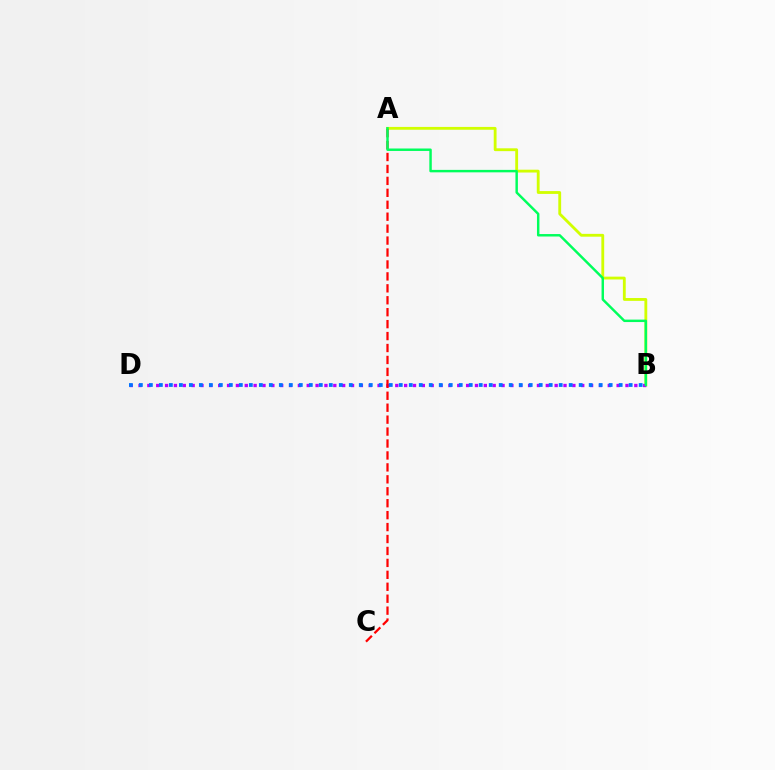{('A', 'B'): [{'color': '#d1ff00', 'line_style': 'solid', 'thickness': 2.04}, {'color': '#00ff5c', 'line_style': 'solid', 'thickness': 1.76}], ('B', 'D'): [{'color': '#b900ff', 'line_style': 'dotted', 'thickness': 2.41}, {'color': '#0074ff', 'line_style': 'dotted', 'thickness': 2.72}], ('A', 'C'): [{'color': '#ff0000', 'line_style': 'dashed', 'thickness': 1.62}]}